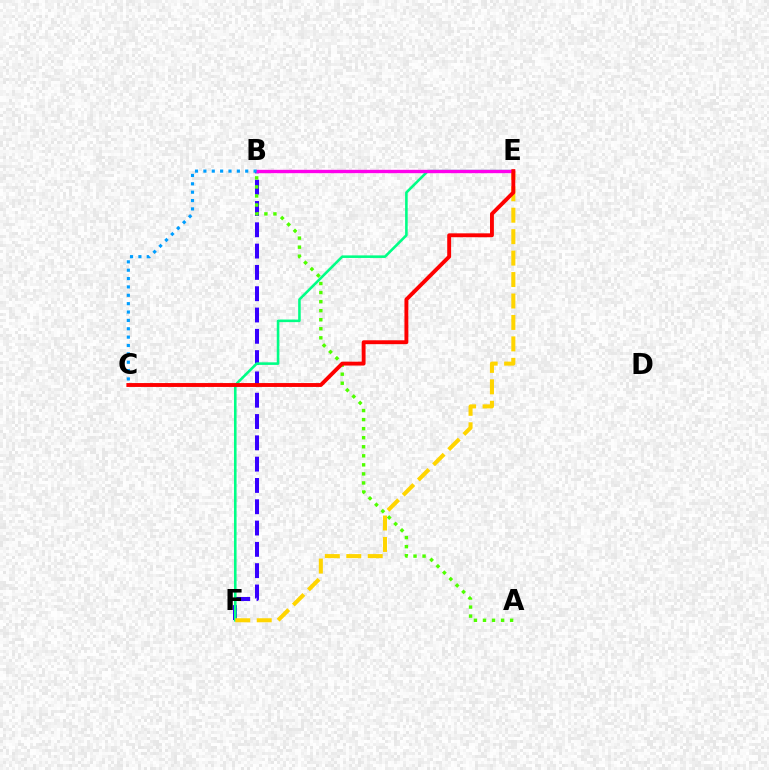{('B', 'F'): [{'color': '#3700ff', 'line_style': 'dashed', 'thickness': 2.89}], ('A', 'B'): [{'color': '#4fff00', 'line_style': 'dotted', 'thickness': 2.46}], ('E', 'F'): [{'color': '#00ff86', 'line_style': 'solid', 'thickness': 1.86}, {'color': '#ffd500', 'line_style': 'dashed', 'thickness': 2.91}], ('B', 'E'): [{'color': '#ff00ed', 'line_style': 'solid', 'thickness': 2.42}], ('B', 'C'): [{'color': '#009eff', 'line_style': 'dotted', 'thickness': 2.27}], ('C', 'E'): [{'color': '#ff0000', 'line_style': 'solid', 'thickness': 2.8}]}